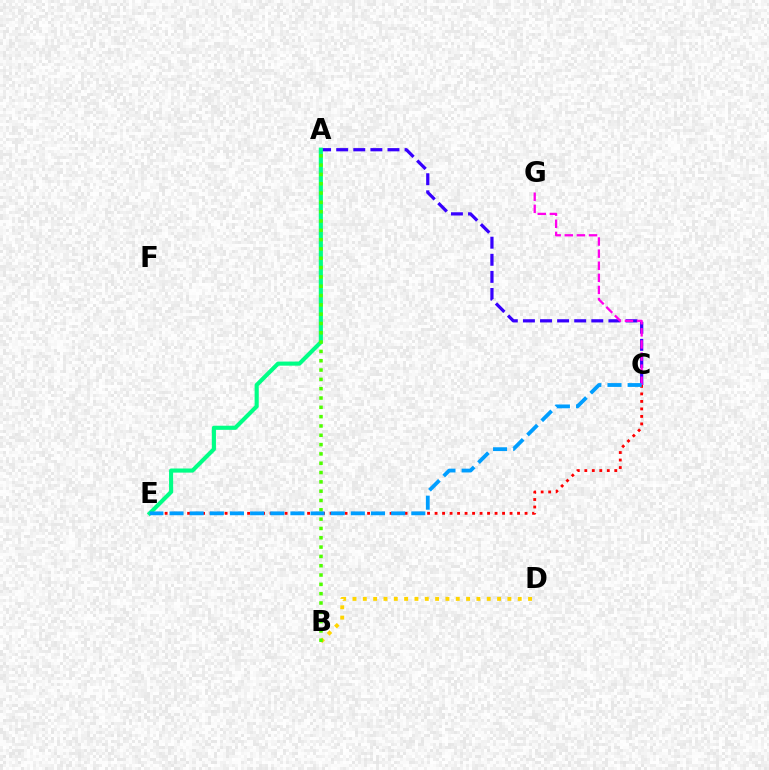{('A', 'C'): [{'color': '#3700ff', 'line_style': 'dashed', 'thickness': 2.32}], ('C', 'E'): [{'color': '#ff0000', 'line_style': 'dotted', 'thickness': 2.04}, {'color': '#009eff', 'line_style': 'dashed', 'thickness': 2.74}], ('A', 'E'): [{'color': '#00ff86', 'line_style': 'solid', 'thickness': 2.97}], ('B', 'D'): [{'color': '#ffd500', 'line_style': 'dotted', 'thickness': 2.81}], ('A', 'B'): [{'color': '#4fff00', 'line_style': 'dotted', 'thickness': 2.53}], ('C', 'G'): [{'color': '#ff00ed', 'line_style': 'dashed', 'thickness': 1.64}]}